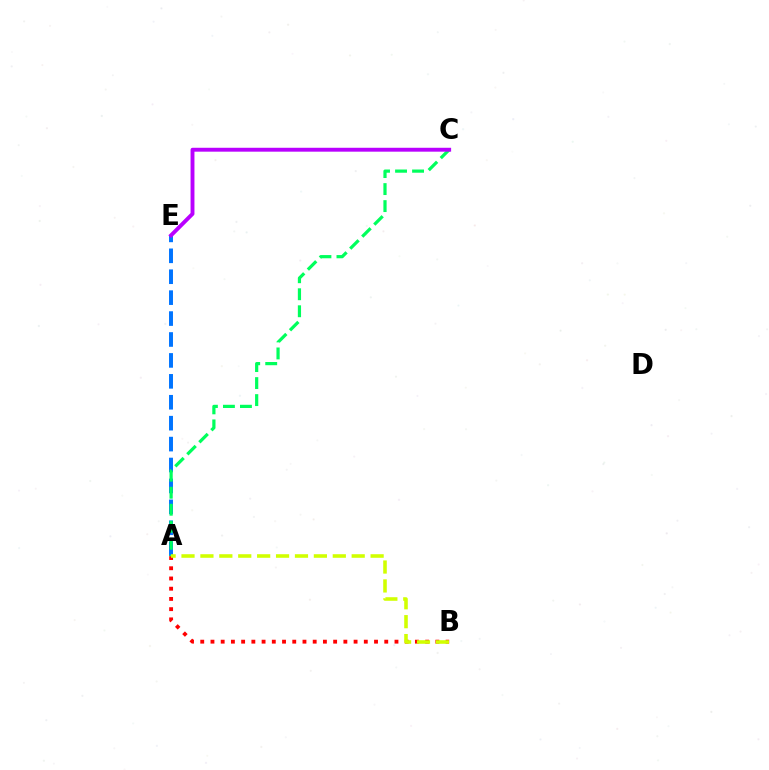{('A', 'E'): [{'color': '#0074ff', 'line_style': 'dashed', 'thickness': 2.84}], ('A', 'B'): [{'color': '#ff0000', 'line_style': 'dotted', 'thickness': 2.78}, {'color': '#d1ff00', 'line_style': 'dashed', 'thickness': 2.57}], ('A', 'C'): [{'color': '#00ff5c', 'line_style': 'dashed', 'thickness': 2.31}], ('C', 'E'): [{'color': '#b900ff', 'line_style': 'solid', 'thickness': 2.81}]}